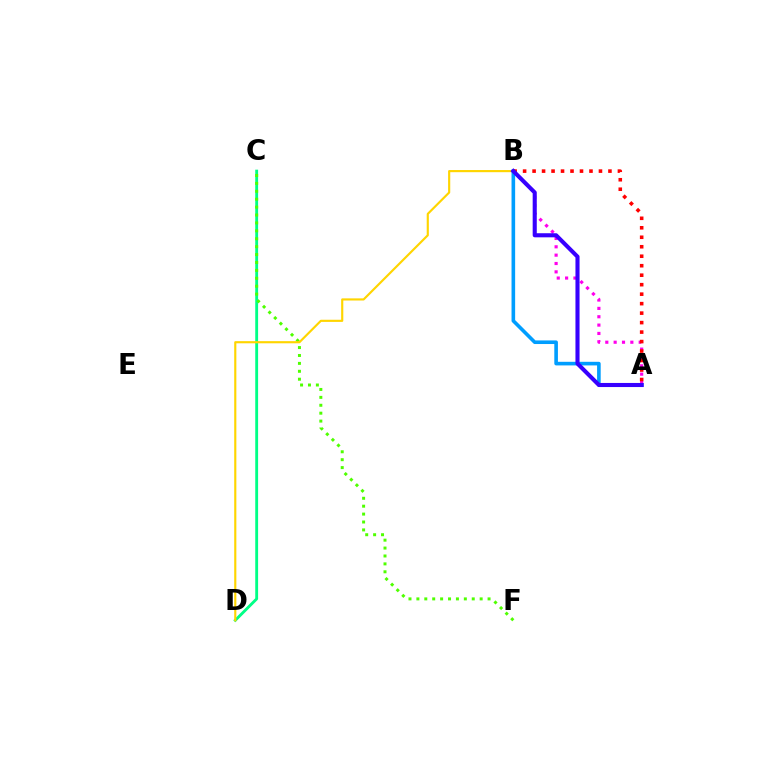{('C', 'D'): [{'color': '#00ff86', 'line_style': 'solid', 'thickness': 2.06}], ('C', 'F'): [{'color': '#4fff00', 'line_style': 'dotted', 'thickness': 2.15}], ('B', 'D'): [{'color': '#ffd500', 'line_style': 'solid', 'thickness': 1.55}], ('A', 'B'): [{'color': '#ff00ed', 'line_style': 'dotted', 'thickness': 2.27}, {'color': '#009eff', 'line_style': 'solid', 'thickness': 2.6}, {'color': '#ff0000', 'line_style': 'dotted', 'thickness': 2.58}, {'color': '#3700ff', 'line_style': 'solid', 'thickness': 2.95}]}